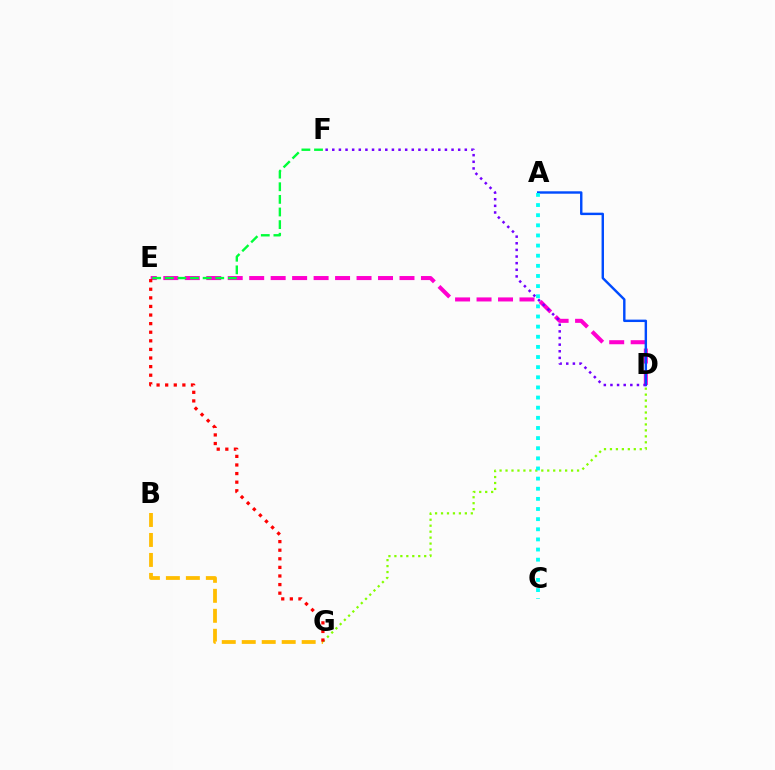{('D', 'E'): [{'color': '#ff00cf', 'line_style': 'dashed', 'thickness': 2.92}], ('B', 'G'): [{'color': '#ffbd00', 'line_style': 'dashed', 'thickness': 2.71}], ('D', 'G'): [{'color': '#84ff00', 'line_style': 'dotted', 'thickness': 1.62}], ('A', 'D'): [{'color': '#004bff', 'line_style': 'solid', 'thickness': 1.74}], ('D', 'F'): [{'color': '#7200ff', 'line_style': 'dotted', 'thickness': 1.8}], ('E', 'G'): [{'color': '#ff0000', 'line_style': 'dotted', 'thickness': 2.34}], ('E', 'F'): [{'color': '#00ff39', 'line_style': 'dashed', 'thickness': 1.71}], ('A', 'C'): [{'color': '#00fff6', 'line_style': 'dotted', 'thickness': 2.75}]}